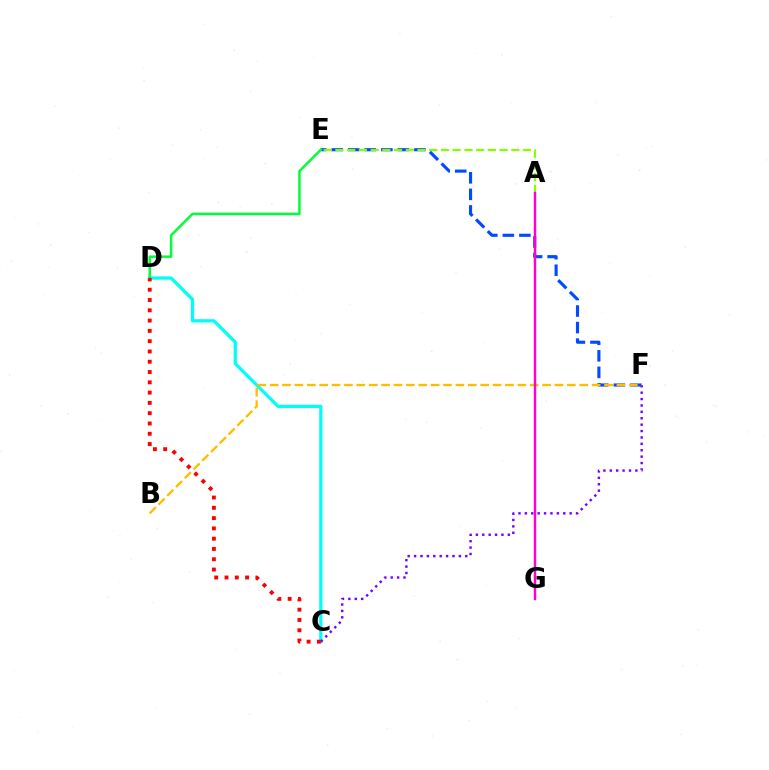{('E', 'F'): [{'color': '#004bff', 'line_style': 'dashed', 'thickness': 2.25}], ('C', 'D'): [{'color': '#00fff6', 'line_style': 'solid', 'thickness': 2.34}, {'color': '#ff0000', 'line_style': 'dotted', 'thickness': 2.8}], ('A', 'E'): [{'color': '#84ff00', 'line_style': 'dashed', 'thickness': 1.59}], ('C', 'F'): [{'color': '#7200ff', 'line_style': 'dotted', 'thickness': 1.74}], ('D', 'E'): [{'color': '#00ff39', 'line_style': 'solid', 'thickness': 1.8}], ('B', 'F'): [{'color': '#ffbd00', 'line_style': 'dashed', 'thickness': 1.68}], ('A', 'G'): [{'color': '#ff00cf', 'line_style': 'solid', 'thickness': 1.75}]}